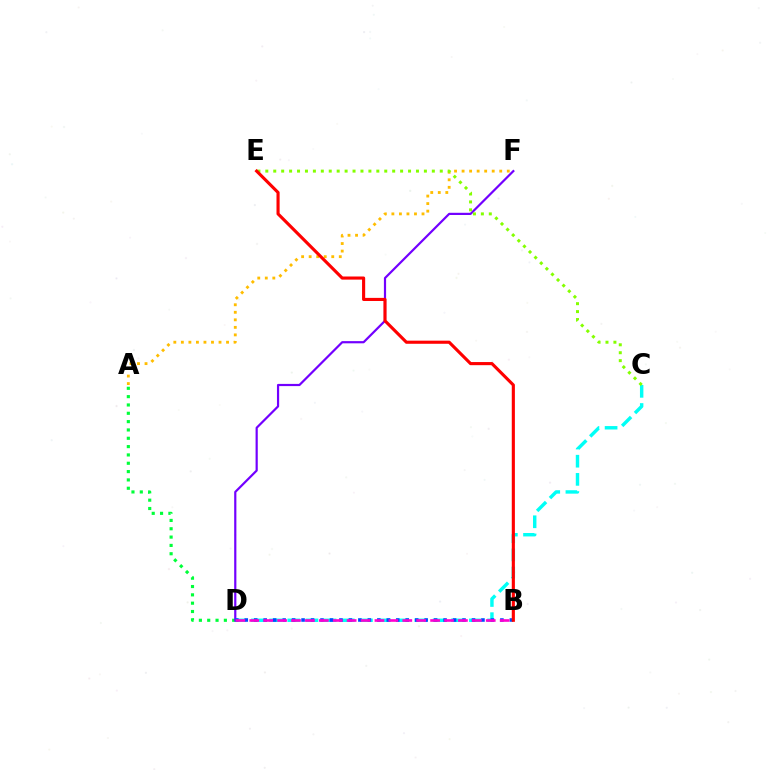{('A', 'D'): [{'color': '#00ff39', 'line_style': 'dotted', 'thickness': 2.26}], ('D', 'F'): [{'color': '#7200ff', 'line_style': 'solid', 'thickness': 1.58}], ('C', 'D'): [{'color': '#00fff6', 'line_style': 'dashed', 'thickness': 2.47}], ('B', 'D'): [{'color': '#004bff', 'line_style': 'dotted', 'thickness': 2.57}, {'color': '#ff00cf', 'line_style': 'dashed', 'thickness': 1.89}], ('A', 'F'): [{'color': '#ffbd00', 'line_style': 'dotted', 'thickness': 2.05}], ('C', 'E'): [{'color': '#84ff00', 'line_style': 'dotted', 'thickness': 2.15}], ('B', 'E'): [{'color': '#ff0000', 'line_style': 'solid', 'thickness': 2.25}]}